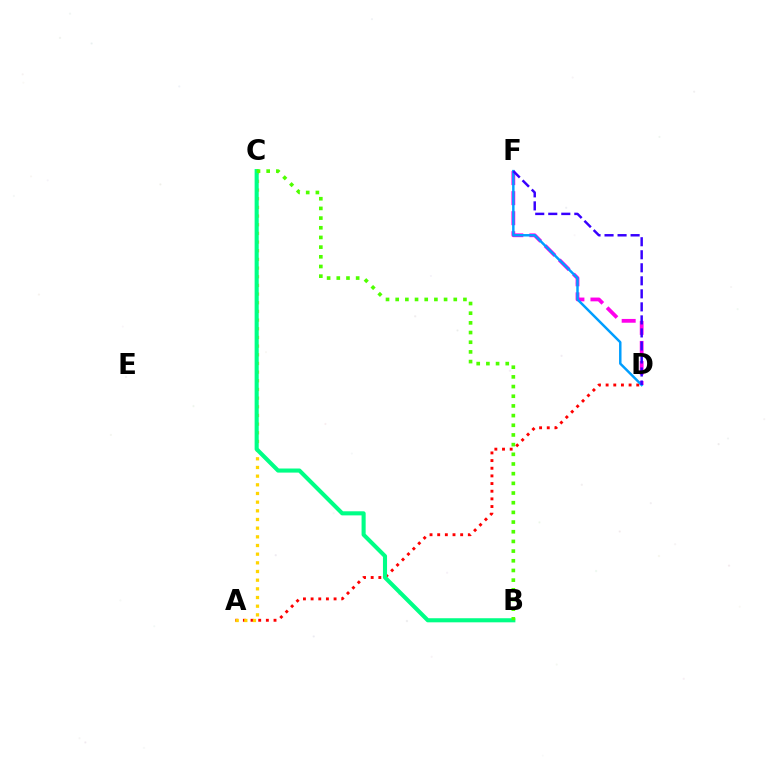{('D', 'F'): [{'color': '#ff00ed', 'line_style': 'dashed', 'thickness': 2.72}, {'color': '#009eff', 'line_style': 'solid', 'thickness': 1.78}, {'color': '#3700ff', 'line_style': 'dashed', 'thickness': 1.77}], ('A', 'D'): [{'color': '#ff0000', 'line_style': 'dotted', 'thickness': 2.08}], ('A', 'C'): [{'color': '#ffd500', 'line_style': 'dotted', 'thickness': 2.36}], ('B', 'C'): [{'color': '#00ff86', 'line_style': 'solid', 'thickness': 2.95}, {'color': '#4fff00', 'line_style': 'dotted', 'thickness': 2.63}]}